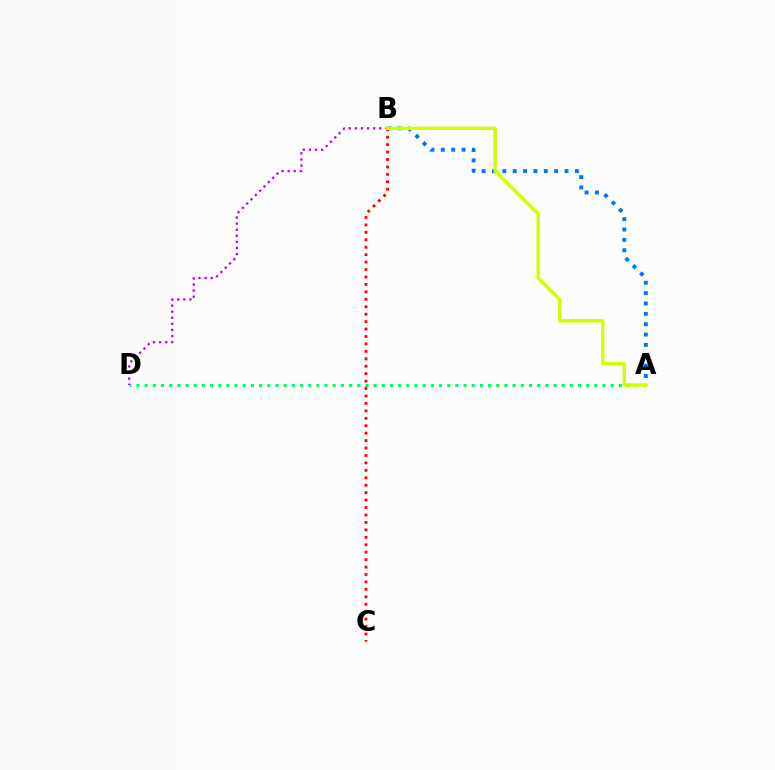{('A', 'B'): [{'color': '#0074ff', 'line_style': 'dotted', 'thickness': 2.82}, {'color': '#d1ff00', 'line_style': 'solid', 'thickness': 2.47}], ('A', 'D'): [{'color': '#00ff5c', 'line_style': 'dotted', 'thickness': 2.22}], ('B', 'D'): [{'color': '#b900ff', 'line_style': 'dotted', 'thickness': 1.66}], ('B', 'C'): [{'color': '#ff0000', 'line_style': 'dotted', 'thickness': 2.02}]}